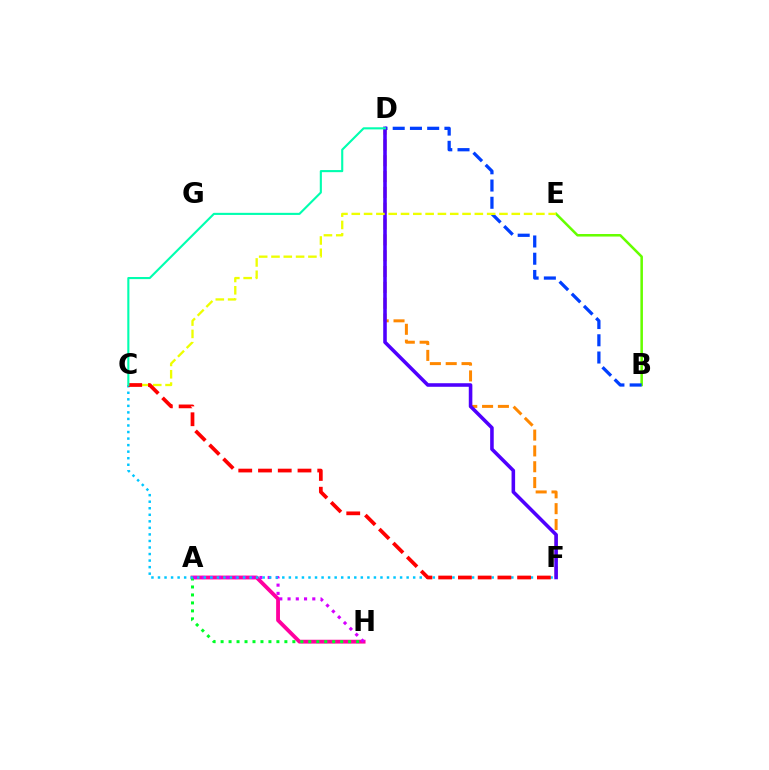{('A', 'H'): [{'color': '#ff00a0', 'line_style': 'solid', 'thickness': 2.75}, {'color': '#00ff27', 'line_style': 'dotted', 'thickness': 2.17}, {'color': '#d600ff', 'line_style': 'dotted', 'thickness': 2.24}], ('D', 'F'): [{'color': '#ff8800', 'line_style': 'dashed', 'thickness': 2.15}, {'color': '#4f00ff', 'line_style': 'solid', 'thickness': 2.57}], ('B', 'E'): [{'color': '#66ff00', 'line_style': 'solid', 'thickness': 1.83}], ('B', 'D'): [{'color': '#003fff', 'line_style': 'dashed', 'thickness': 2.34}], ('C', 'F'): [{'color': '#00c7ff', 'line_style': 'dotted', 'thickness': 1.78}, {'color': '#ff0000', 'line_style': 'dashed', 'thickness': 2.68}], ('C', 'E'): [{'color': '#eeff00', 'line_style': 'dashed', 'thickness': 1.67}], ('C', 'D'): [{'color': '#00ffaf', 'line_style': 'solid', 'thickness': 1.52}]}